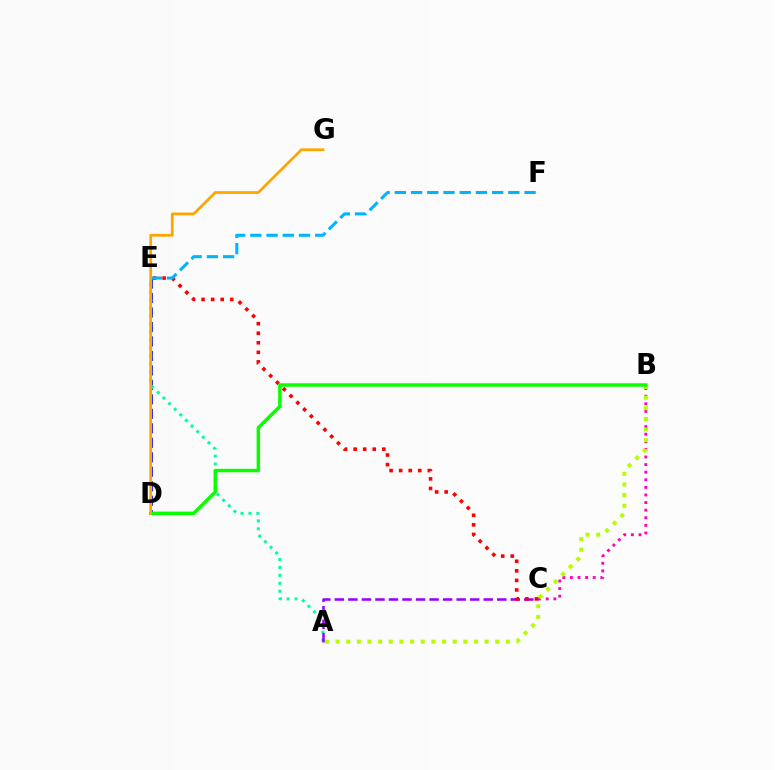{('D', 'E'): [{'color': '#0010ff', 'line_style': 'dashed', 'thickness': 1.97}], ('A', 'E'): [{'color': '#00ff9d', 'line_style': 'dotted', 'thickness': 2.16}], ('B', 'C'): [{'color': '#ff00bd', 'line_style': 'dotted', 'thickness': 2.06}], ('A', 'C'): [{'color': '#9b00ff', 'line_style': 'dashed', 'thickness': 1.84}], ('C', 'E'): [{'color': '#ff0000', 'line_style': 'dotted', 'thickness': 2.6}], ('A', 'B'): [{'color': '#b3ff00', 'line_style': 'dotted', 'thickness': 2.89}], ('B', 'D'): [{'color': '#08ff00', 'line_style': 'solid', 'thickness': 2.48}], ('E', 'F'): [{'color': '#00b5ff', 'line_style': 'dashed', 'thickness': 2.2}], ('D', 'G'): [{'color': '#ffa500', 'line_style': 'solid', 'thickness': 1.96}]}